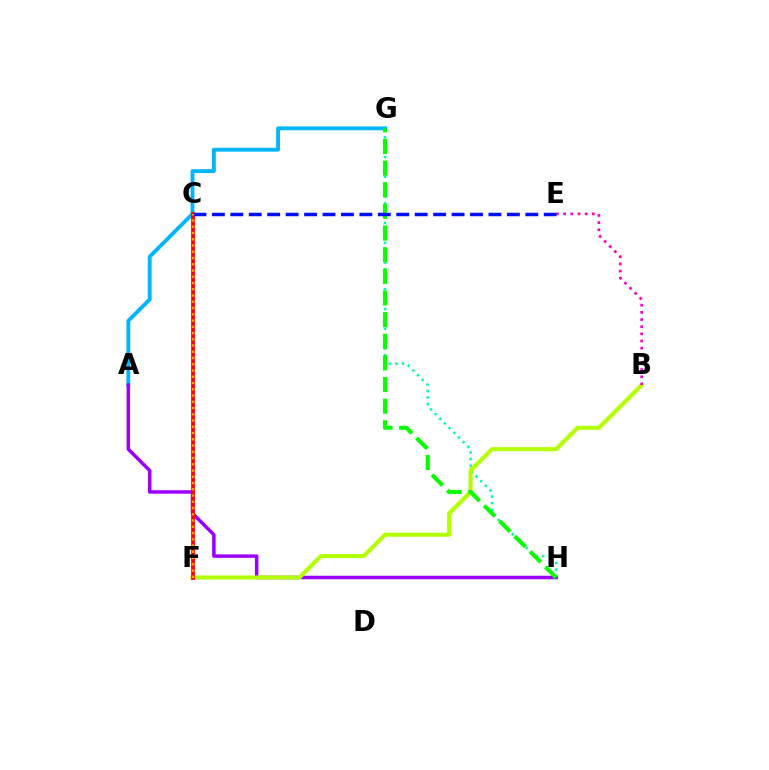{('G', 'H'): [{'color': '#00ff9d', 'line_style': 'dotted', 'thickness': 1.79}, {'color': '#08ff00', 'line_style': 'dashed', 'thickness': 2.94}], ('A', 'G'): [{'color': '#00b5ff', 'line_style': 'solid', 'thickness': 2.77}], ('A', 'H'): [{'color': '#9b00ff', 'line_style': 'solid', 'thickness': 2.52}], ('B', 'F'): [{'color': '#b3ff00', 'line_style': 'solid', 'thickness': 2.94}], ('C', 'F'): [{'color': '#ff0000', 'line_style': 'solid', 'thickness': 2.71}, {'color': '#ffa500', 'line_style': 'dotted', 'thickness': 1.7}], ('B', 'E'): [{'color': '#ff00bd', 'line_style': 'dotted', 'thickness': 1.95}], ('C', 'E'): [{'color': '#0010ff', 'line_style': 'dashed', 'thickness': 2.5}]}